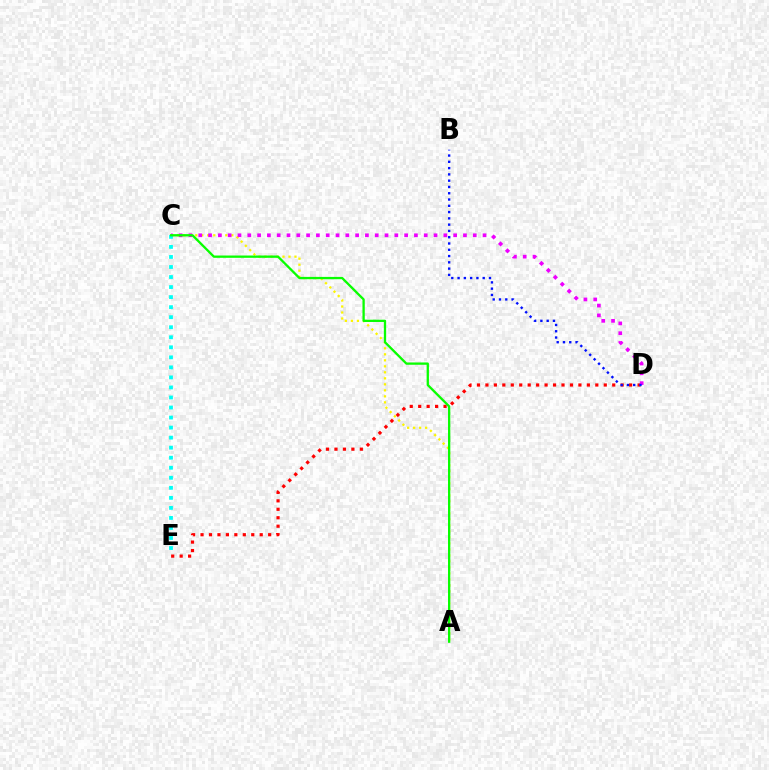{('D', 'E'): [{'color': '#ff0000', 'line_style': 'dotted', 'thickness': 2.3}], ('A', 'C'): [{'color': '#fcf500', 'line_style': 'dotted', 'thickness': 1.63}, {'color': '#08ff00', 'line_style': 'solid', 'thickness': 1.66}], ('C', 'D'): [{'color': '#ee00ff', 'line_style': 'dotted', 'thickness': 2.66}], ('C', 'E'): [{'color': '#00fff6', 'line_style': 'dotted', 'thickness': 2.73}], ('B', 'D'): [{'color': '#0010ff', 'line_style': 'dotted', 'thickness': 1.71}]}